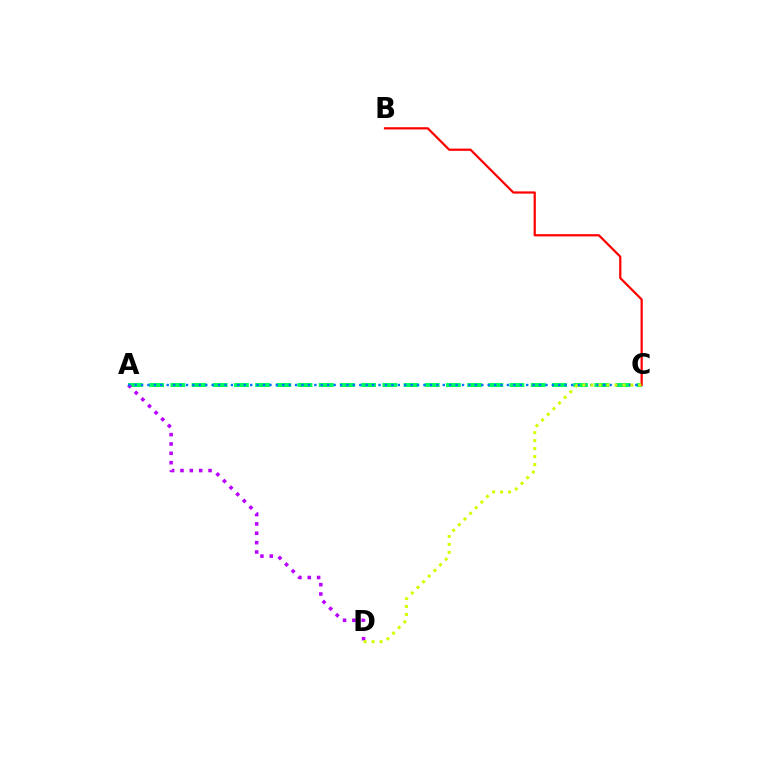{('A', 'C'): [{'color': '#00ff5c', 'line_style': 'dashed', 'thickness': 2.88}, {'color': '#0074ff', 'line_style': 'dotted', 'thickness': 1.74}], ('A', 'D'): [{'color': '#b900ff', 'line_style': 'dotted', 'thickness': 2.54}], ('B', 'C'): [{'color': '#ff0000', 'line_style': 'solid', 'thickness': 1.6}], ('C', 'D'): [{'color': '#d1ff00', 'line_style': 'dotted', 'thickness': 2.17}]}